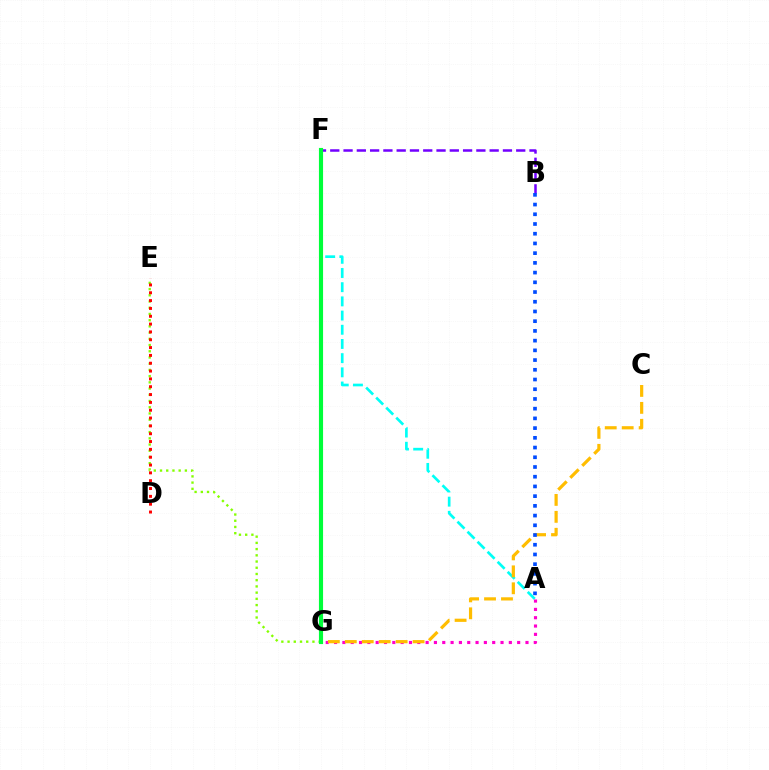{('A', 'F'): [{'color': '#00fff6', 'line_style': 'dashed', 'thickness': 1.93}], ('B', 'F'): [{'color': '#7200ff', 'line_style': 'dashed', 'thickness': 1.8}], ('A', 'G'): [{'color': '#ff00cf', 'line_style': 'dotted', 'thickness': 2.26}], ('C', 'G'): [{'color': '#ffbd00', 'line_style': 'dashed', 'thickness': 2.3}], ('A', 'B'): [{'color': '#004bff', 'line_style': 'dotted', 'thickness': 2.64}], ('E', 'G'): [{'color': '#84ff00', 'line_style': 'dotted', 'thickness': 1.69}], ('D', 'E'): [{'color': '#ff0000', 'line_style': 'dotted', 'thickness': 2.13}], ('F', 'G'): [{'color': '#00ff39', 'line_style': 'solid', 'thickness': 2.98}]}